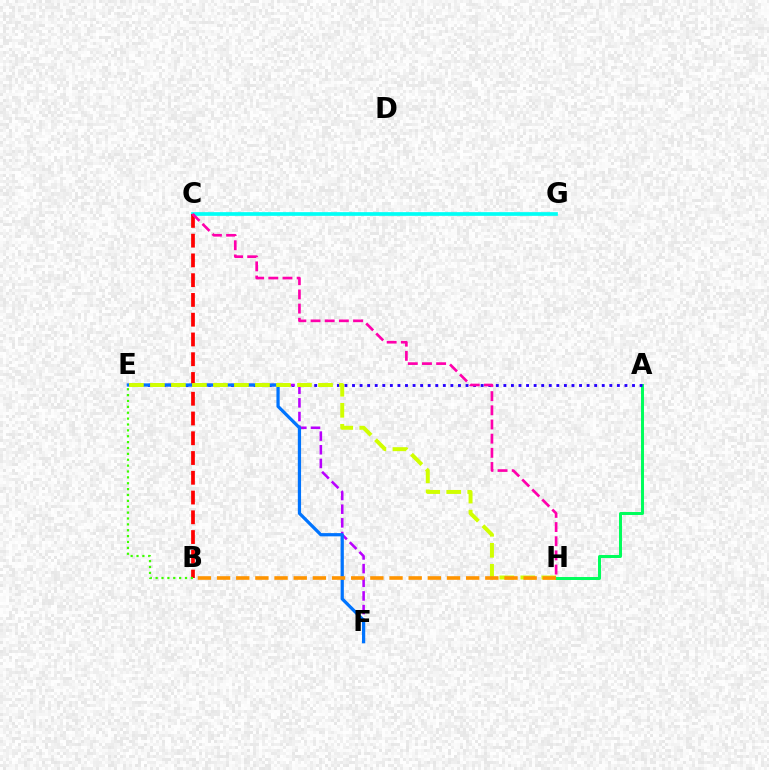{('C', 'G'): [{'color': '#00fff6', 'line_style': 'solid', 'thickness': 2.66}], ('B', 'C'): [{'color': '#ff0000', 'line_style': 'dashed', 'thickness': 2.68}], ('A', 'H'): [{'color': '#00ff5c', 'line_style': 'solid', 'thickness': 2.14}], ('A', 'E'): [{'color': '#2500ff', 'line_style': 'dotted', 'thickness': 2.06}], ('C', 'H'): [{'color': '#ff00ac', 'line_style': 'dashed', 'thickness': 1.92}], ('E', 'F'): [{'color': '#b900ff', 'line_style': 'dashed', 'thickness': 1.86}, {'color': '#0074ff', 'line_style': 'solid', 'thickness': 2.33}], ('E', 'H'): [{'color': '#d1ff00', 'line_style': 'dashed', 'thickness': 2.85}], ('B', 'H'): [{'color': '#ff9400', 'line_style': 'dashed', 'thickness': 2.6}], ('B', 'E'): [{'color': '#3dff00', 'line_style': 'dotted', 'thickness': 1.6}]}